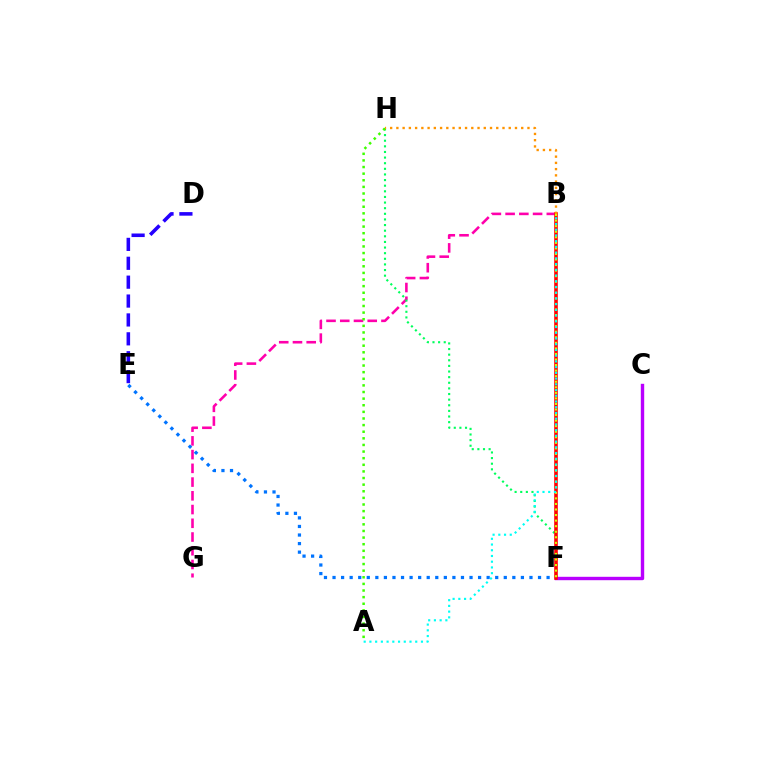{('B', 'G'): [{'color': '#ff00ac', 'line_style': 'dashed', 'thickness': 1.87}], ('E', 'F'): [{'color': '#0074ff', 'line_style': 'dotted', 'thickness': 2.33}], ('F', 'H'): [{'color': '#00ff5c', 'line_style': 'dotted', 'thickness': 1.53}], ('C', 'F'): [{'color': '#b900ff', 'line_style': 'solid', 'thickness': 2.45}], ('B', 'F'): [{'color': '#ff0000', 'line_style': 'solid', 'thickness': 2.58}, {'color': '#d1ff00', 'line_style': 'dotted', 'thickness': 1.51}], ('A', 'B'): [{'color': '#00fff6', 'line_style': 'dotted', 'thickness': 1.56}], ('D', 'E'): [{'color': '#2500ff', 'line_style': 'dashed', 'thickness': 2.57}], ('A', 'H'): [{'color': '#3dff00', 'line_style': 'dotted', 'thickness': 1.8}], ('B', 'H'): [{'color': '#ff9400', 'line_style': 'dotted', 'thickness': 1.7}]}